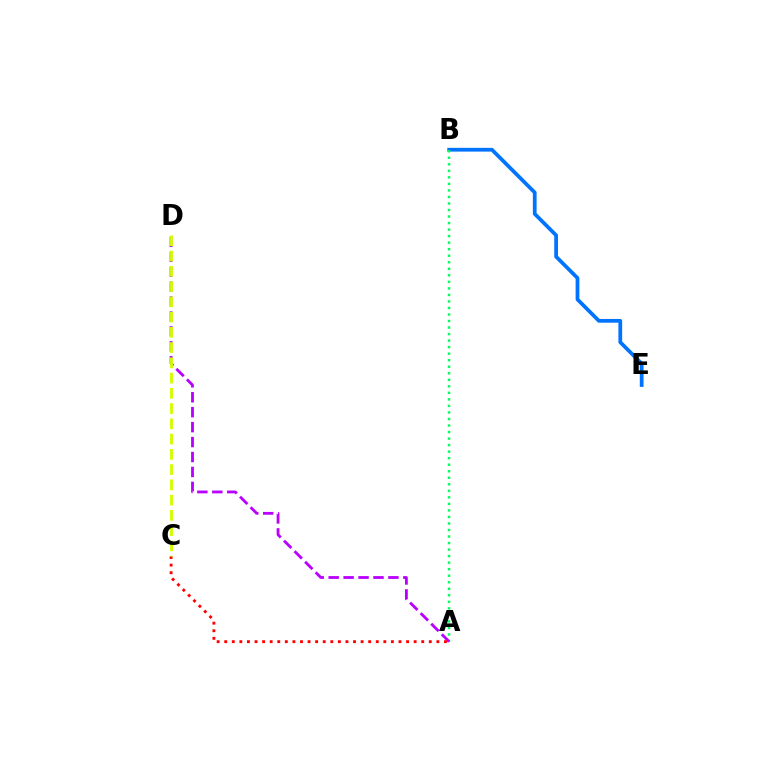{('B', 'E'): [{'color': '#0074ff', 'line_style': 'solid', 'thickness': 2.7}], ('A', 'B'): [{'color': '#00ff5c', 'line_style': 'dotted', 'thickness': 1.77}], ('A', 'D'): [{'color': '#b900ff', 'line_style': 'dashed', 'thickness': 2.03}], ('A', 'C'): [{'color': '#ff0000', 'line_style': 'dotted', 'thickness': 2.06}], ('C', 'D'): [{'color': '#d1ff00', 'line_style': 'dashed', 'thickness': 2.07}]}